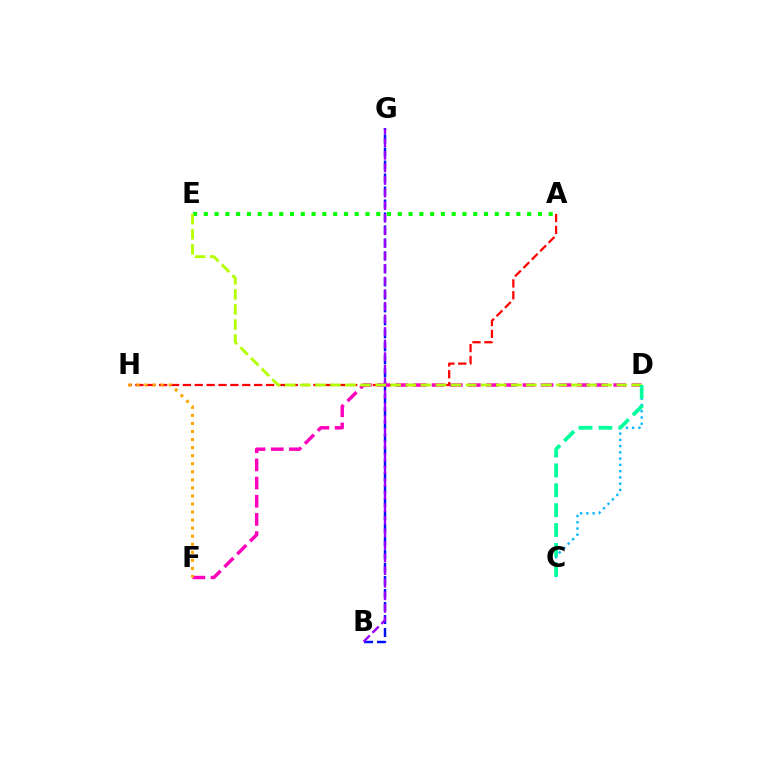{('A', 'H'): [{'color': '#ff0000', 'line_style': 'dashed', 'thickness': 1.61}], ('B', 'G'): [{'color': '#0010ff', 'line_style': 'dashed', 'thickness': 1.76}, {'color': '#9b00ff', 'line_style': 'dashed', 'thickness': 1.71}], ('D', 'F'): [{'color': '#ff00bd', 'line_style': 'dashed', 'thickness': 2.47}], ('F', 'H'): [{'color': '#ffa500', 'line_style': 'dotted', 'thickness': 2.19}], ('C', 'D'): [{'color': '#00b5ff', 'line_style': 'dotted', 'thickness': 1.7}, {'color': '#00ff9d', 'line_style': 'dashed', 'thickness': 2.7}], ('A', 'E'): [{'color': '#08ff00', 'line_style': 'dotted', 'thickness': 2.93}], ('D', 'E'): [{'color': '#b3ff00', 'line_style': 'dashed', 'thickness': 2.05}]}